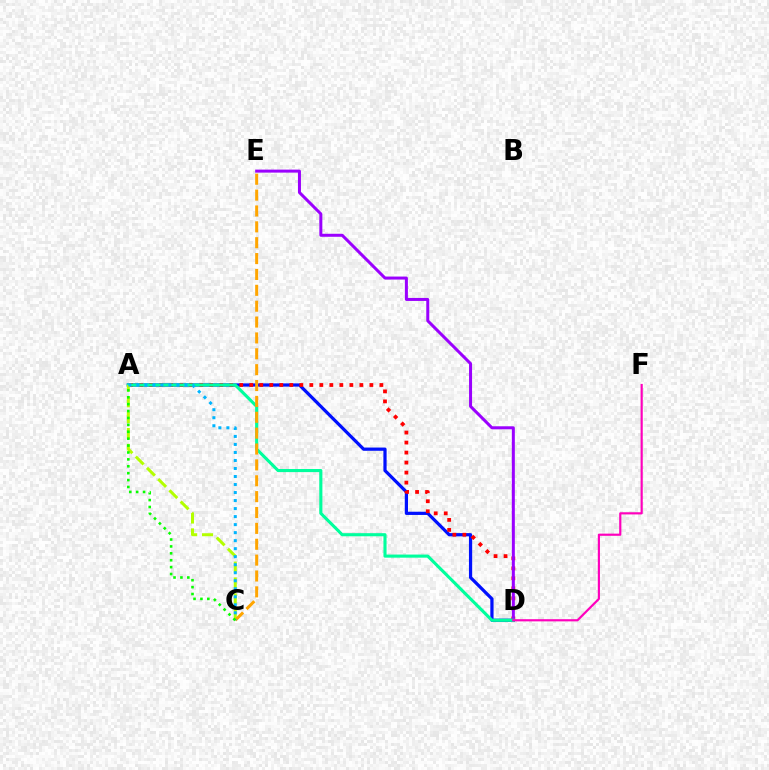{('A', 'D'): [{'color': '#0010ff', 'line_style': 'solid', 'thickness': 2.32}, {'color': '#ff0000', 'line_style': 'dotted', 'thickness': 2.72}, {'color': '#00ff9d', 'line_style': 'solid', 'thickness': 2.24}], ('D', 'E'): [{'color': '#9b00ff', 'line_style': 'solid', 'thickness': 2.16}], ('A', 'C'): [{'color': '#b3ff00', 'line_style': 'dashed', 'thickness': 2.16}, {'color': '#00b5ff', 'line_style': 'dotted', 'thickness': 2.18}, {'color': '#08ff00', 'line_style': 'dotted', 'thickness': 1.87}], ('C', 'E'): [{'color': '#ffa500', 'line_style': 'dashed', 'thickness': 2.16}], ('D', 'F'): [{'color': '#ff00bd', 'line_style': 'solid', 'thickness': 1.57}]}